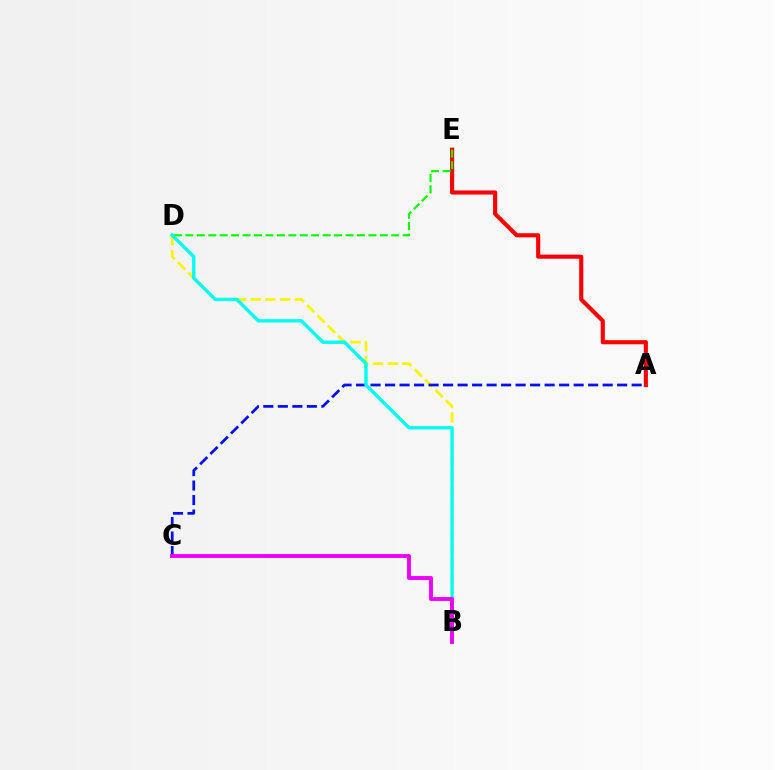{('B', 'D'): [{'color': '#fcf500', 'line_style': 'dashed', 'thickness': 1.99}, {'color': '#00fff6', 'line_style': 'solid', 'thickness': 2.43}], ('A', 'E'): [{'color': '#ff0000', 'line_style': 'solid', 'thickness': 2.97}], ('A', 'C'): [{'color': '#0010ff', 'line_style': 'dashed', 'thickness': 1.97}], ('D', 'E'): [{'color': '#08ff00', 'line_style': 'dashed', 'thickness': 1.55}], ('B', 'C'): [{'color': '#ee00ff', 'line_style': 'solid', 'thickness': 2.8}]}